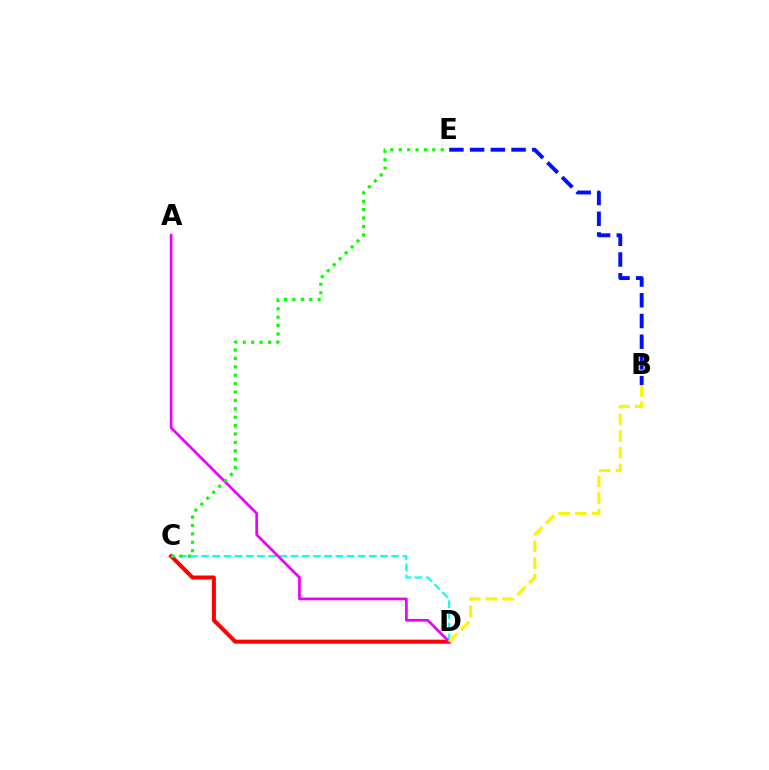{('C', 'D'): [{'color': '#ff0000', 'line_style': 'solid', 'thickness': 2.9}, {'color': '#00fff6', 'line_style': 'dashed', 'thickness': 1.52}], ('A', 'D'): [{'color': '#ee00ff', 'line_style': 'solid', 'thickness': 1.96}], ('B', 'E'): [{'color': '#0010ff', 'line_style': 'dashed', 'thickness': 2.81}], ('C', 'E'): [{'color': '#08ff00', 'line_style': 'dotted', 'thickness': 2.28}], ('B', 'D'): [{'color': '#fcf500', 'line_style': 'dashed', 'thickness': 2.26}]}